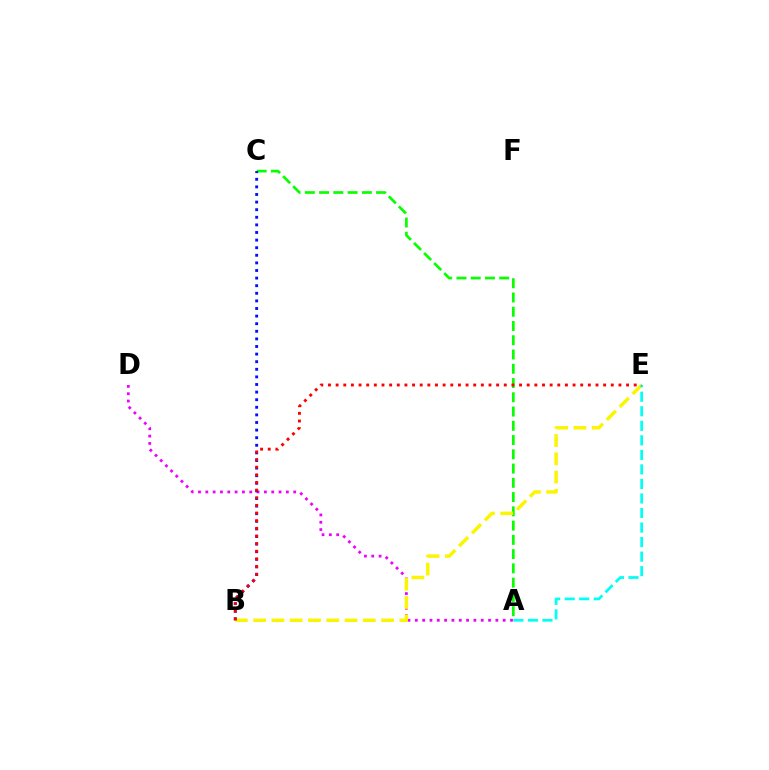{('A', 'C'): [{'color': '#08ff00', 'line_style': 'dashed', 'thickness': 1.94}], ('A', 'D'): [{'color': '#ee00ff', 'line_style': 'dotted', 'thickness': 1.99}], ('B', 'E'): [{'color': '#fcf500', 'line_style': 'dashed', 'thickness': 2.48}, {'color': '#ff0000', 'line_style': 'dotted', 'thickness': 2.08}], ('A', 'E'): [{'color': '#00fff6', 'line_style': 'dashed', 'thickness': 1.97}], ('B', 'C'): [{'color': '#0010ff', 'line_style': 'dotted', 'thickness': 2.06}]}